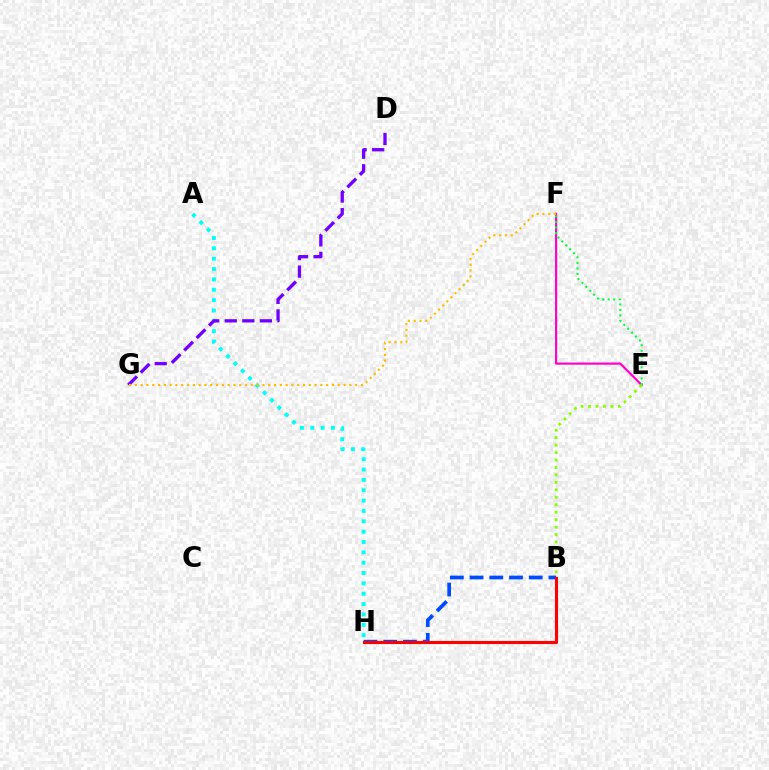{('A', 'H'): [{'color': '#00fff6', 'line_style': 'dotted', 'thickness': 2.81}], ('B', 'H'): [{'color': '#004bff', 'line_style': 'dashed', 'thickness': 2.68}, {'color': '#ff0000', 'line_style': 'solid', 'thickness': 2.24}], ('D', 'G'): [{'color': '#7200ff', 'line_style': 'dashed', 'thickness': 2.39}], ('E', 'F'): [{'color': '#ff00cf', 'line_style': 'solid', 'thickness': 1.57}, {'color': '#00ff39', 'line_style': 'dotted', 'thickness': 1.5}], ('B', 'E'): [{'color': '#84ff00', 'line_style': 'dotted', 'thickness': 2.02}], ('F', 'G'): [{'color': '#ffbd00', 'line_style': 'dotted', 'thickness': 1.58}]}